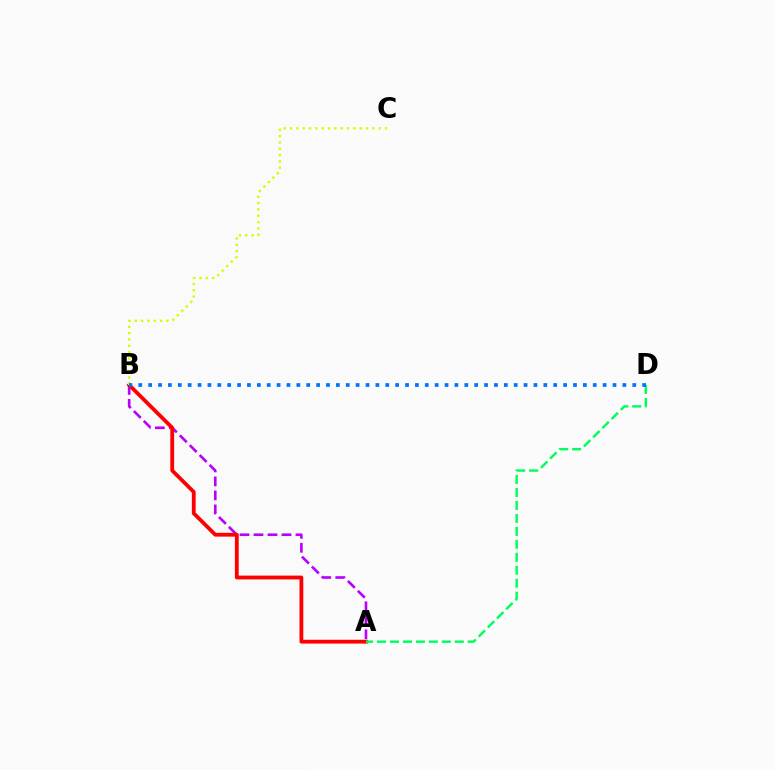{('A', 'B'): [{'color': '#b900ff', 'line_style': 'dashed', 'thickness': 1.9}, {'color': '#ff0000', 'line_style': 'solid', 'thickness': 2.74}], ('A', 'D'): [{'color': '#00ff5c', 'line_style': 'dashed', 'thickness': 1.76}], ('B', 'C'): [{'color': '#d1ff00', 'line_style': 'dotted', 'thickness': 1.72}], ('B', 'D'): [{'color': '#0074ff', 'line_style': 'dotted', 'thickness': 2.68}]}